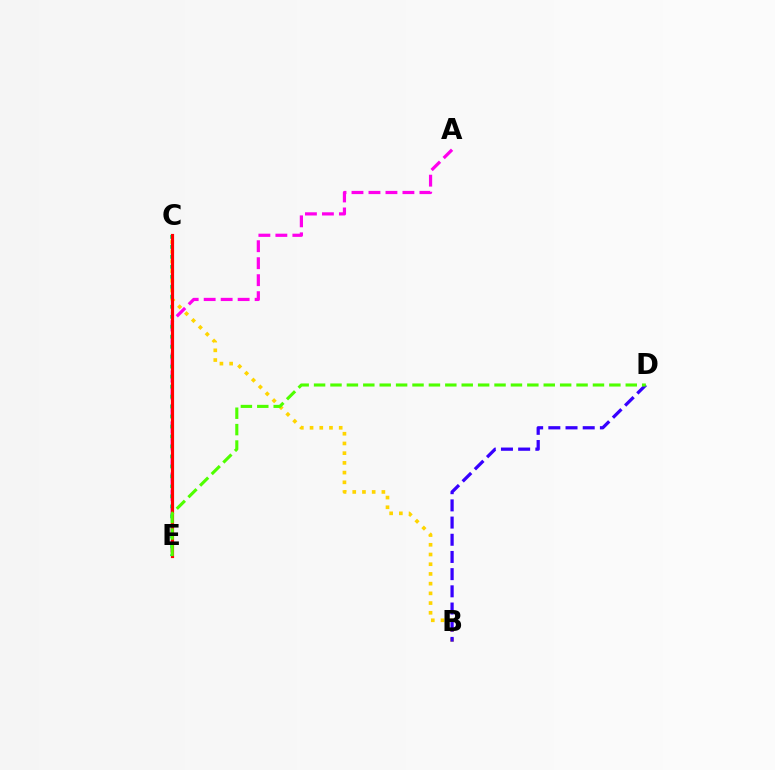{('C', 'E'): [{'color': '#009eff', 'line_style': 'dotted', 'thickness': 1.57}, {'color': '#00ff86', 'line_style': 'dotted', 'thickness': 2.71}, {'color': '#ff0000', 'line_style': 'solid', 'thickness': 2.28}], ('A', 'E'): [{'color': '#ff00ed', 'line_style': 'dashed', 'thickness': 2.31}], ('B', 'C'): [{'color': '#ffd500', 'line_style': 'dotted', 'thickness': 2.64}], ('B', 'D'): [{'color': '#3700ff', 'line_style': 'dashed', 'thickness': 2.34}], ('D', 'E'): [{'color': '#4fff00', 'line_style': 'dashed', 'thickness': 2.23}]}